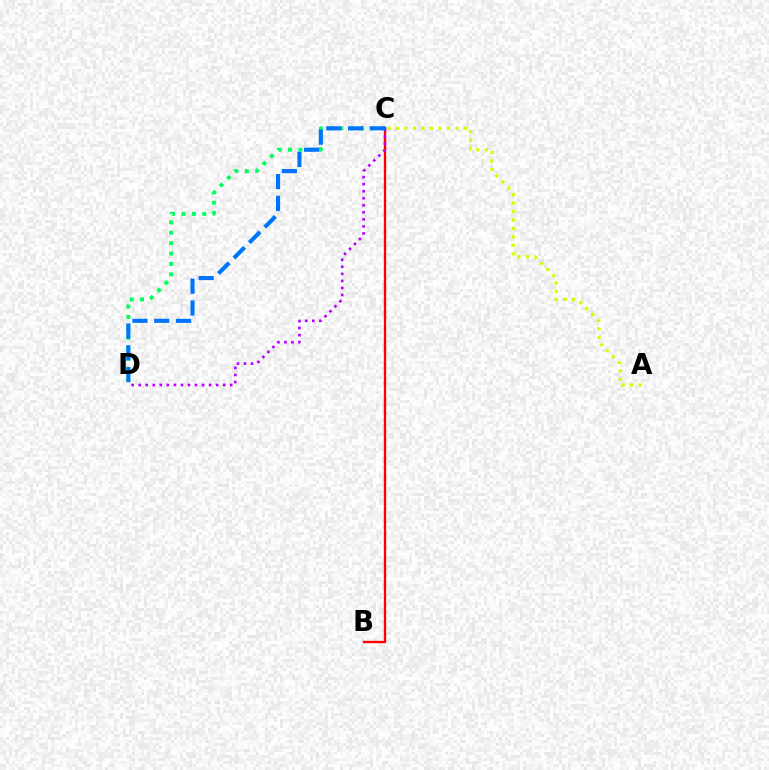{('B', 'C'): [{'color': '#ff0000', 'line_style': 'solid', 'thickness': 1.69}], ('C', 'D'): [{'color': '#00ff5c', 'line_style': 'dotted', 'thickness': 2.83}, {'color': '#b900ff', 'line_style': 'dotted', 'thickness': 1.91}, {'color': '#0074ff', 'line_style': 'dashed', 'thickness': 2.96}], ('A', 'C'): [{'color': '#d1ff00', 'line_style': 'dotted', 'thickness': 2.3}]}